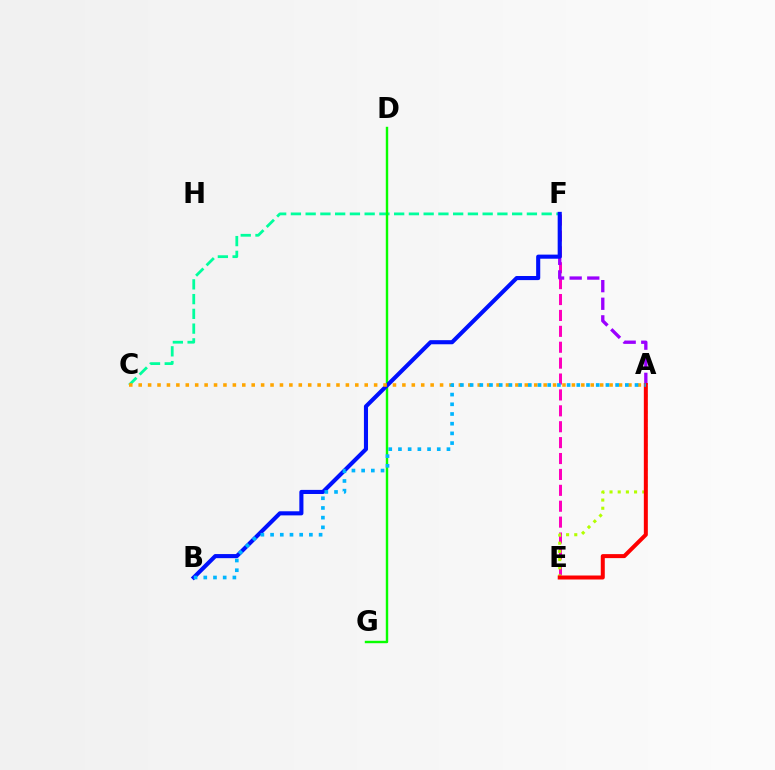{('E', 'F'): [{'color': '#ff00bd', 'line_style': 'dashed', 'thickness': 2.16}], ('A', 'E'): [{'color': '#b3ff00', 'line_style': 'dotted', 'thickness': 2.22}, {'color': '#ff0000', 'line_style': 'solid', 'thickness': 2.88}], ('A', 'F'): [{'color': '#9b00ff', 'line_style': 'dashed', 'thickness': 2.39}], ('C', 'F'): [{'color': '#00ff9d', 'line_style': 'dashed', 'thickness': 2.0}], ('D', 'G'): [{'color': '#08ff00', 'line_style': 'solid', 'thickness': 1.74}], ('B', 'F'): [{'color': '#0010ff', 'line_style': 'solid', 'thickness': 2.95}], ('A', 'C'): [{'color': '#ffa500', 'line_style': 'dotted', 'thickness': 2.56}], ('A', 'B'): [{'color': '#00b5ff', 'line_style': 'dotted', 'thickness': 2.64}]}